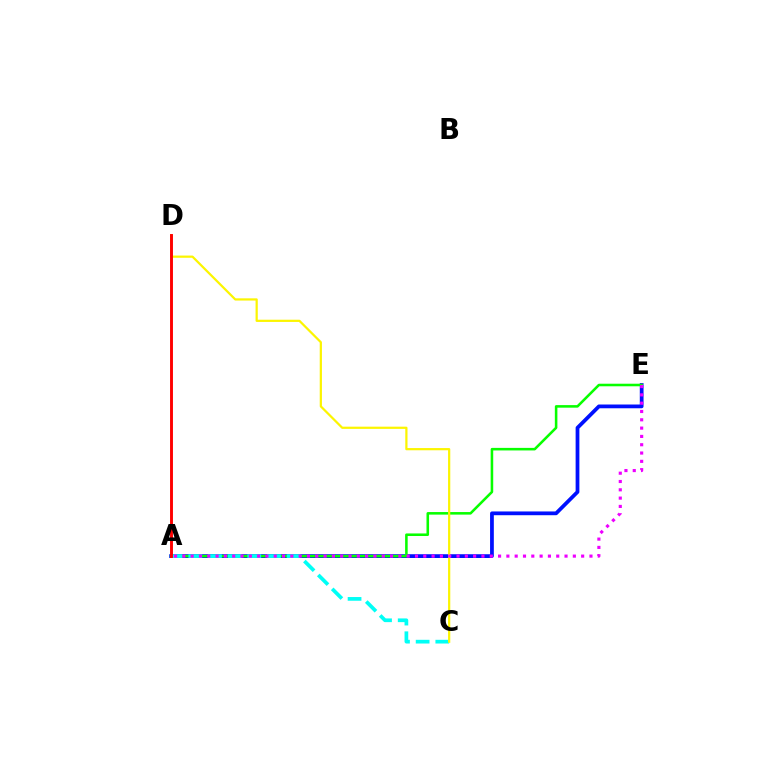{('A', 'E'): [{'color': '#0010ff', 'line_style': 'solid', 'thickness': 2.71}, {'color': '#08ff00', 'line_style': 'solid', 'thickness': 1.84}, {'color': '#ee00ff', 'line_style': 'dotted', 'thickness': 2.26}], ('A', 'C'): [{'color': '#00fff6', 'line_style': 'dashed', 'thickness': 2.67}], ('C', 'D'): [{'color': '#fcf500', 'line_style': 'solid', 'thickness': 1.6}], ('A', 'D'): [{'color': '#ff0000', 'line_style': 'solid', 'thickness': 2.09}]}